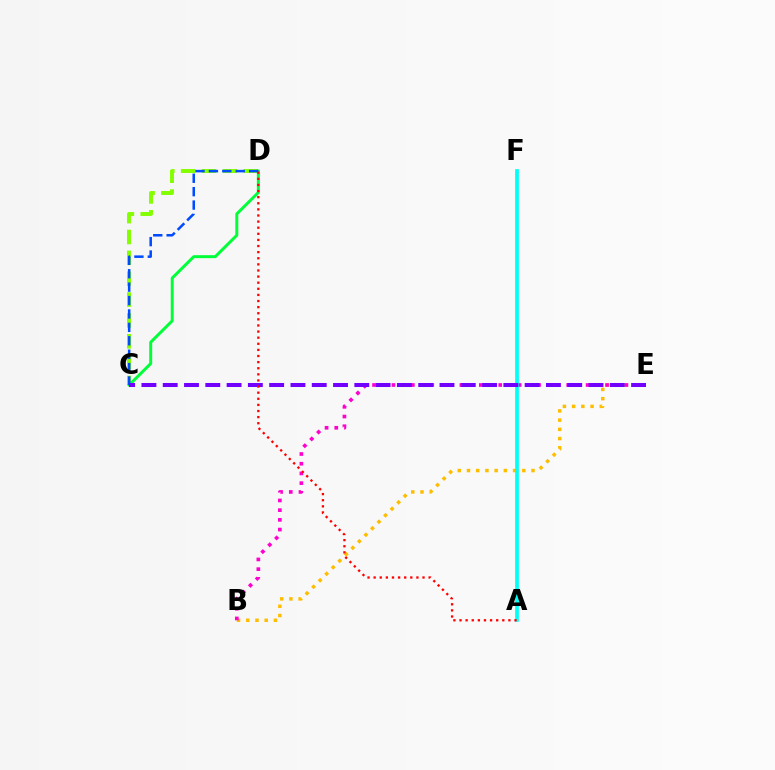{('C', 'D'): [{'color': '#84ff00', 'line_style': 'dashed', 'thickness': 2.83}, {'color': '#00ff39', 'line_style': 'solid', 'thickness': 2.14}, {'color': '#004bff', 'line_style': 'dashed', 'thickness': 1.82}], ('B', 'E'): [{'color': '#ffbd00', 'line_style': 'dotted', 'thickness': 2.5}, {'color': '#ff00cf', 'line_style': 'dotted', 'thickness': 2.64}], ('A', 'F'): [{'color': '#00fff6', 'line_style': 'solid', 'thickness': 2.67}], ('C', 'E'): [{'color': '#7200ff', 'line_style': 'dashed', 'thickness': 2.89}], ('A', 'D'): [{'color': '#ff0000', 'line_style': 'dotted', 'thickness': 1.66}]}